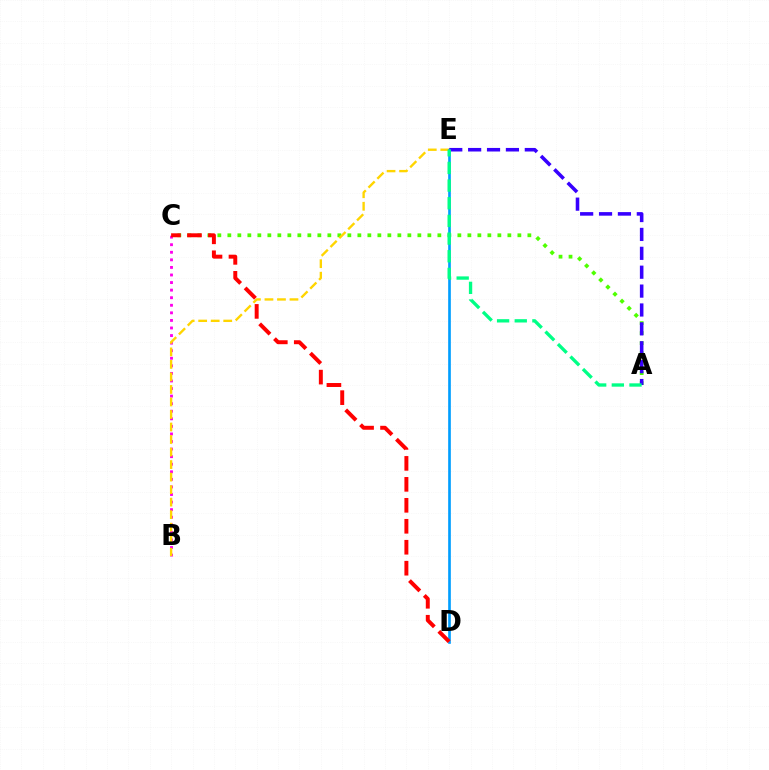{('B', 'C'): [{'color': '#ff00ed', 'line_style': 'dotted', 'thickness': 2.06}], ('A', 'C'): [{'color': '#4fff00', 'line_style': 'dotted', 'thickness': 2.72}], ('A', 'E'): [{'color': '#3700ff', 'line_style': 'dashed', 'thickness': 2.57}, {'color': '#00ff86', 'line_style': 'dashed', 'thickness': 2.4}], ('B', 'E'): [{'color': '#ffd500', 'line_style': 'dashed', 'thickness': 1.7}], ('D', 'E'): [{'color': '#009eff', 'line_style': 'solid', 'thickness': 1.92}], ('C', 'D'): [{'color': '#ff0000', 'line_style': 'dashed', 'thickness': 2.85}]}